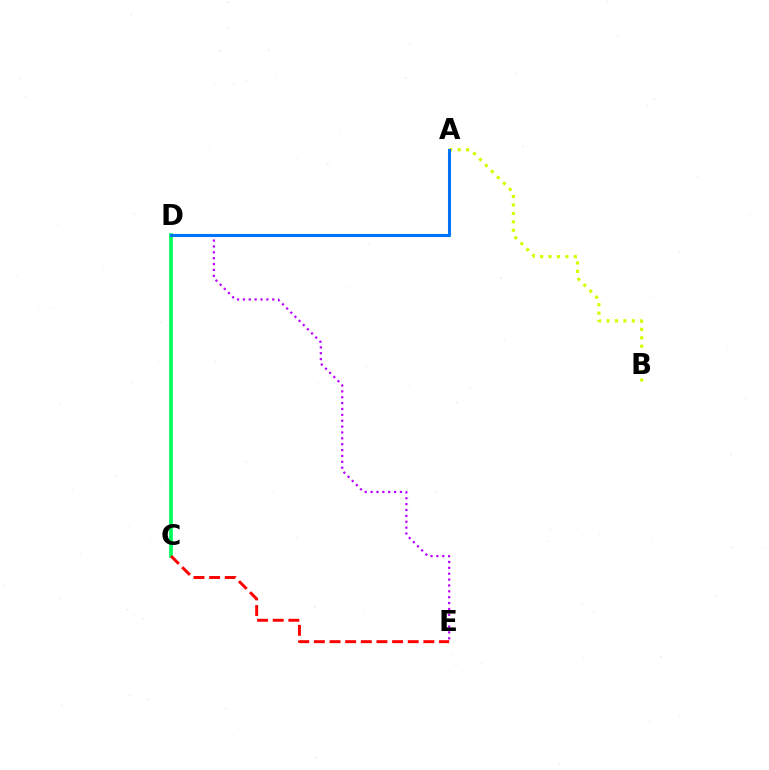{('C', 'D'): [{'color': '#00ff5c', 'line_style': 'solid', 'thickness': 2.67}], ('A', 'B'): [{'color': '#d1ff00', 'line_style': 'dotted', 'thickness': 2.29}], ('D', 'E'): [{'color': '#b900ff', 'line_style': 'dotted', 'thickness': 1.6}], ('A', 'D'): [{'color': '#0074ff', 'line_style': 'solid', 'thickness': 2.21}], ('C', 'E'): [{'color': '#ff0000', 'line_style': 'dashed', 'thickness': 2.12}]}